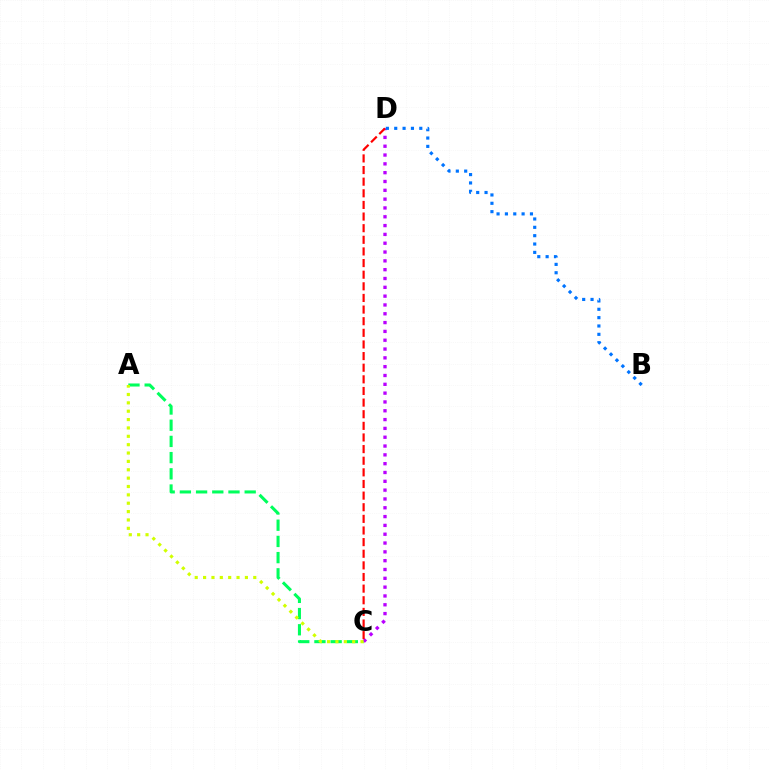{('A', 'C'): [{'color': '#00ff5c', 'line_style': 'dashed', 'thickness': 2.2}, {'color': '#d1ff00', 'line_style': 'dotted', 'thickness': 2.27}], ('C', 'D'): [{'color': '#b900ff', 'line_style': 'dotted', 'thickness': 2.4}, {'color': '#ff0000', 'line_style': 'dashed', 'thickness': 1.58}], ('B', 'D'): [{'color': '#0074ff', 'line_style': 'dotted', 'thickness': 2.27}]}